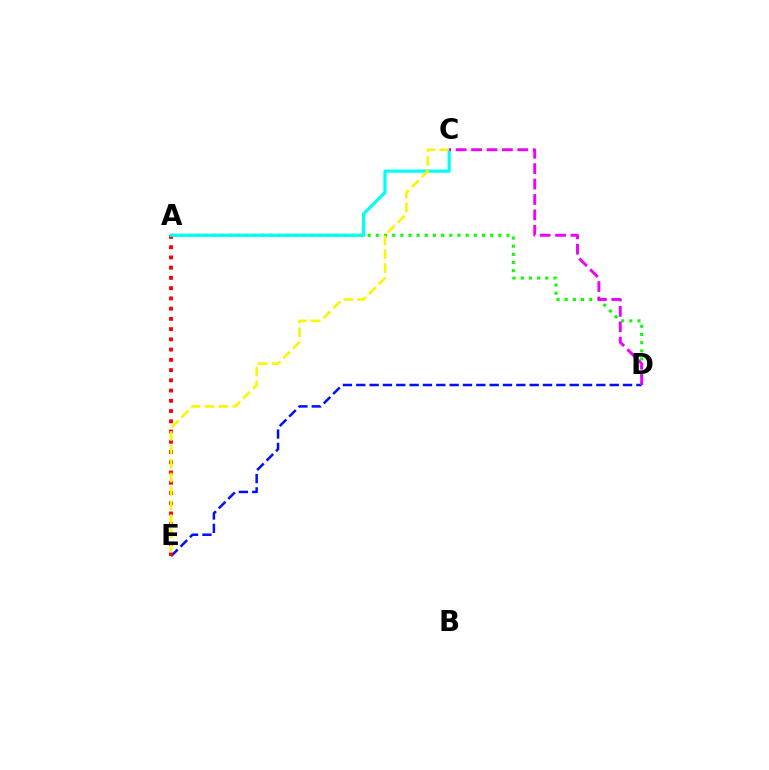{('A', 'D'): [{'color': '#08ff00', 'line_style': 'dotted', 'thickness': 2.22}], ('D', 'E'): [{'color': '#0010ff', 'line_style': 'dashed', 'thickness': 1.81}], ('A', 'E'): [{'color': '#ff0000', 'line_style': 'dotted', 'thickness': 2.78}], ('A', 'C'): [{'color': '#00fff6', 'line_style': 'solid', 'thickness': 2.3}], ('C', 'E'): [{'color': '#fcf500', 'line_style': 'dashed', 'thickness': 1.88}], ('C', 'D'): [{'color': '#ee00ff', 'line_style': 'dashed', 'thickness': 2.09}]}